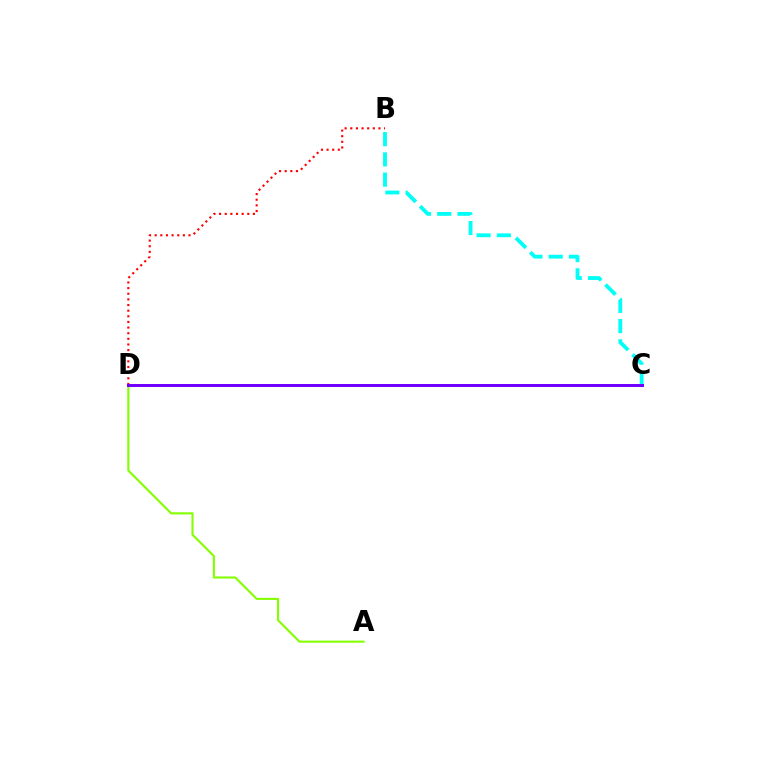{('B', 'D'): [{'color': '#ff0000', 'line_style': 'dotted', 'thickness': 1.53}], ('B', 'C'): [{'color': '#00fff6', 'line_style': 'dashed', 'thickness': 2.75}], ('A', 'D'): [{'color': '#84ff00', 'line_style': 'solid', 'thickness': 1.52}], ('C', 'D'): [{'color': '#7200ff', 'line_style': 'solid', 'thickness': 2.17}]}